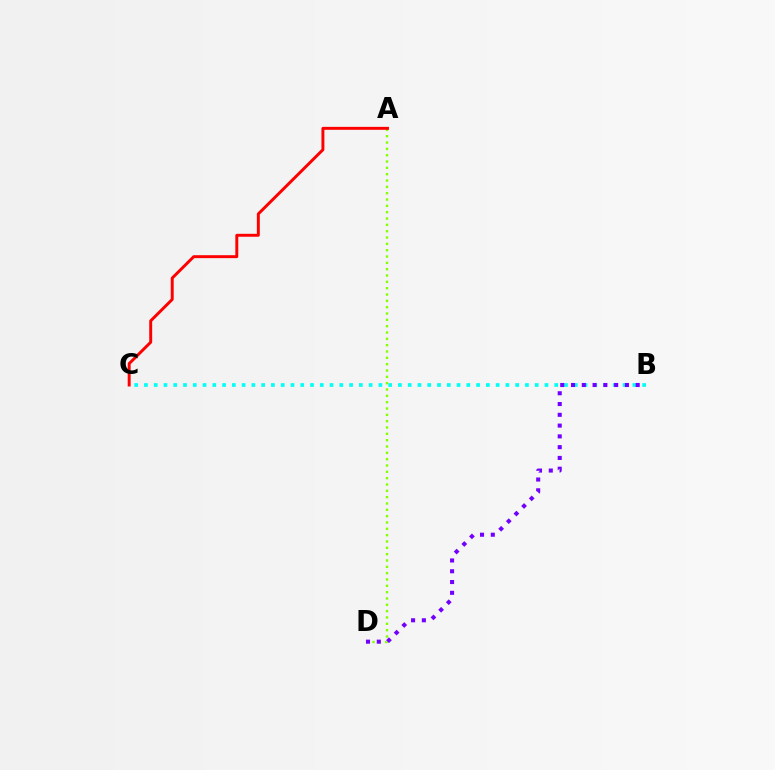{('B', 'C'): [{'color': '#00fff6', 'line_style': 'dotted', 'thickness': 2.65}], ('A', 'D'): [{'color': '#84ff00', 'line_style': 'dotted', 'thickness': 1.72}], ('B', 'D'): [{'color': '#7200ff', 'line_style': 'dotted', 'thickness': 2.93}], ('A', 'C'): [{'color': '#ff0000', 'line_style': 'solid', 'thickness': 2.12}]}